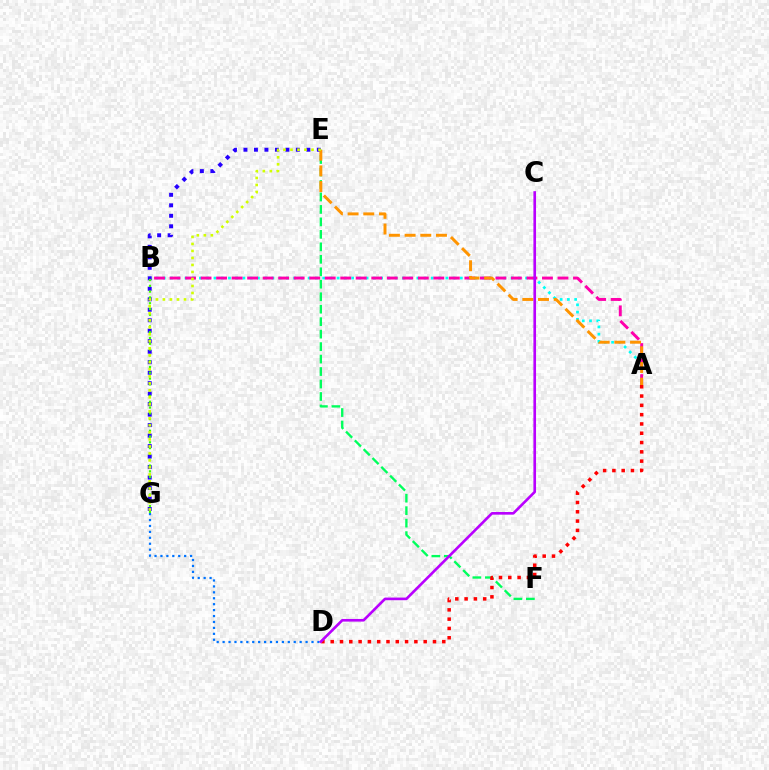{('D', 'G'): [{'color': '#0074ff', 'line_style': 'dotted', 'thickness': 1.61}], ('A', 'B'): [{'color': '#00fff6', 'line_style': 'dotted', 'thickness': 1.97}, {'color': '#ff00ac', 'line_style': 'dashed', 'thickness': 2.11}], ('E', 'G'): [{'color': '#2500ff', 'line_style': 'dotted', 'thickness': 2.85}, {'color': '#d1ff00', 'line_style': 'dotted', 'thickness': 1.9}], ('B', 'G'): [{'color': '#3dff00', 'line_style': 'dotted', 'thickness': 1.58}], ('E', 'F'): [{'color': '#00ff5c', 'line_style': 'dashed', 'thickness': 1.69}], ('A', 'D'): [{'color': '#ff0000', 'line_style': 'dotted', 'thickness': 2.53}], ('A', 'E'): [{'color': '#ff9400', 'line_style': 'dashed', 'thickness': 2.13}], ('C', 'D'): [{'color': '#b900ff', 'line_style': 'solid', 'thickness': 1.9}]}